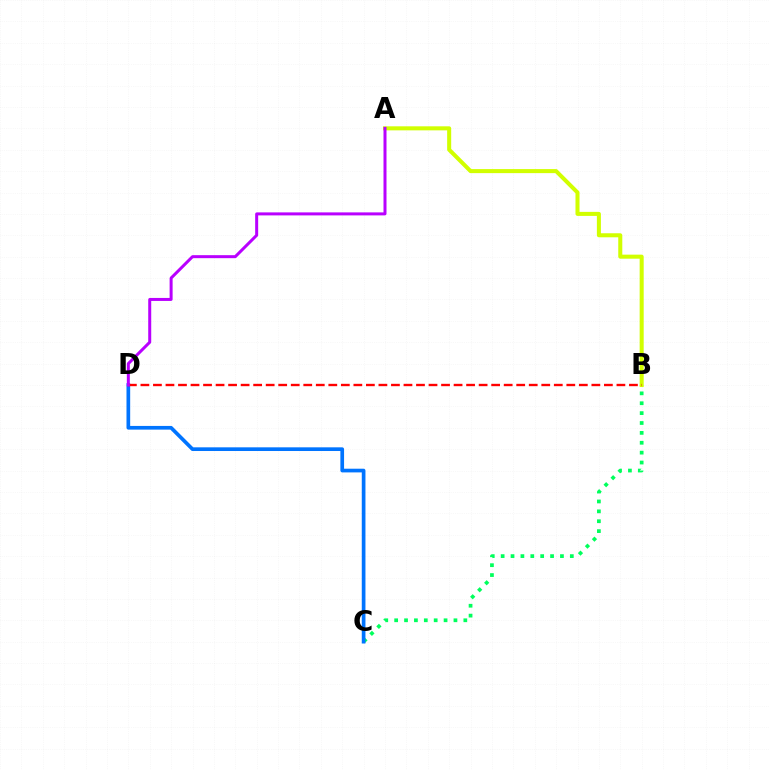{('B', 'C'): [{'color': '#00ff5c', 'line_style': 'dotted', 'thickness': 2.69}], ('A', 'B'): [{'color': '#d1ff00', 'line_style': 'solid', 'thickness': 2.91}], ('C', 'D'): [{'color': '#0074ff', 'line_style': 'solid', 'thickness': 2.65}], ('B', 'D'): [{'color': '#ff0000', 'line_style': 'dashed', 'thickness': 1.7}], ('A', 'D'): [{'color': '#b900ff', 'line_style': 'solid', 'thickness': 2.16}]}